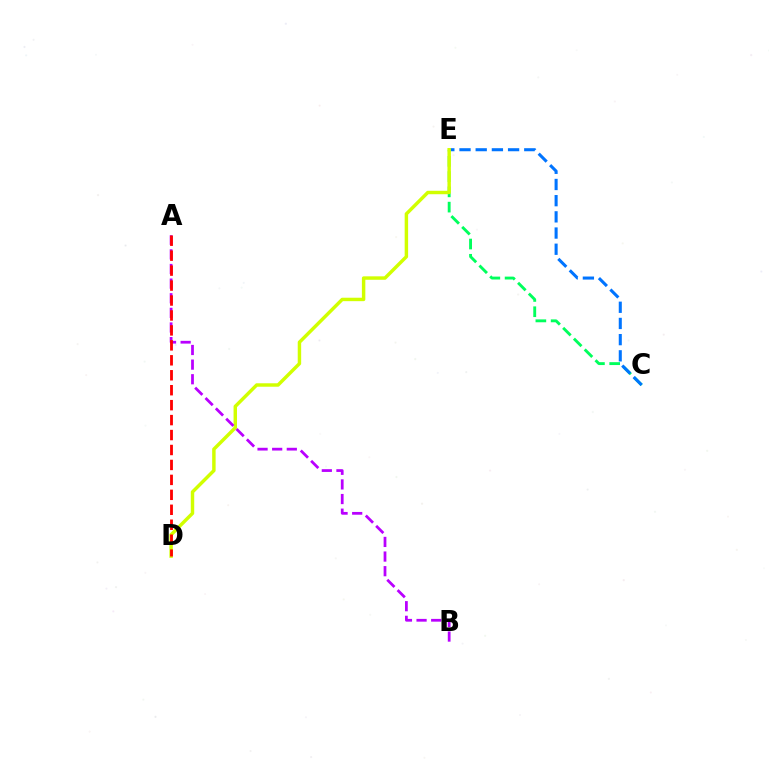{('C', 'E'): [{'color': '#00ff5c', 'line_style': 'dashed', 'thickness': 2.07}, {'color': '#0074ff', 'line_style': 'dashed', 'thickness': 2.2}], ('D', 'E'): [{'color': '#d1ff00', 'line_style': 'solid', 'thickness': 2.48}], ('A', 'B'): [{'color': '#b900ff', 'line_style': 'dashed', 'thickness': 1.99}], ('A', 'D'): [{'color': '#ff0000', 'line_style': 'dashed', 'thickness': 2.03}]}